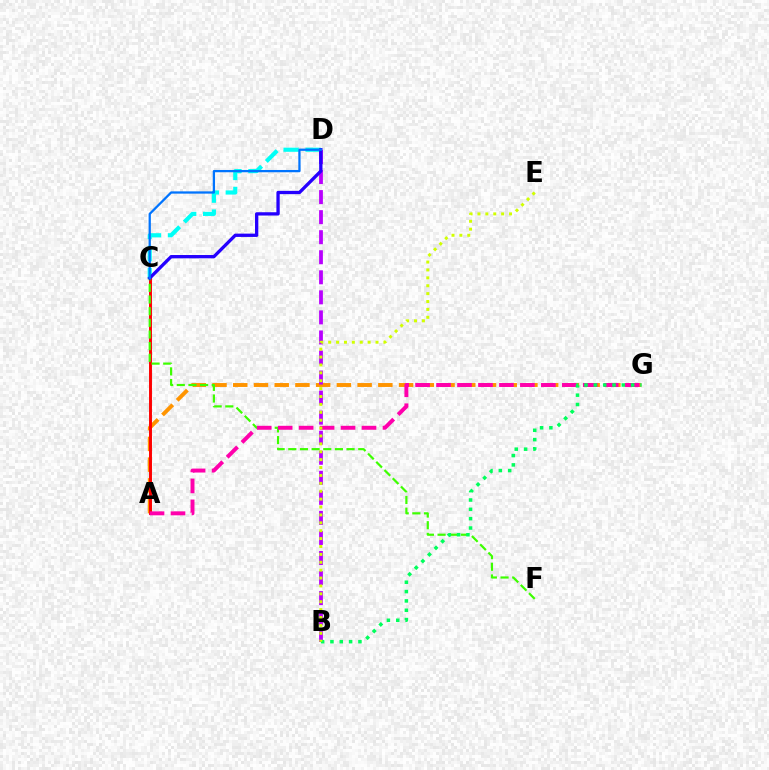{('A', 'G'): [{'color': '#ff9400', 'line_style': 'dashed', 'thickness': 2.82}, {'color': '#ff00ac', 'line_style': 'dashed', 'thickness': 2.85}], ('A', 'C'): [{'color': '#ff0000', 'line_style': 'solid', 'thickness': 2.11}], ('C', 'D'): [{'color': '#00fff6', 'line_style': 'dashed', 'thickness': 2.99}, {'color': '#2500ff', 'line_style': 'solid', 'thickness': 2.38}, {'color': '#0074ff', 'line_style': 'solid', 'thickness': 1.63}], ('B', 'D'): [{'color': '#b900ff', 'line_style': 'dashed', 'thickness': 2.72}], ('C', 'F'): [{'color': '#3dff00', 'line_style': 'dashed', 'thickness': 1.58}], ('B', 'G'): [{'color': '#00ff5c', 'line_style': 'dotted', 'thickness': 2.54}], ('B', 'E'): [{'color': '#d1ff00', 'line_style': 'dotted', 'thickness': 2.14}]}